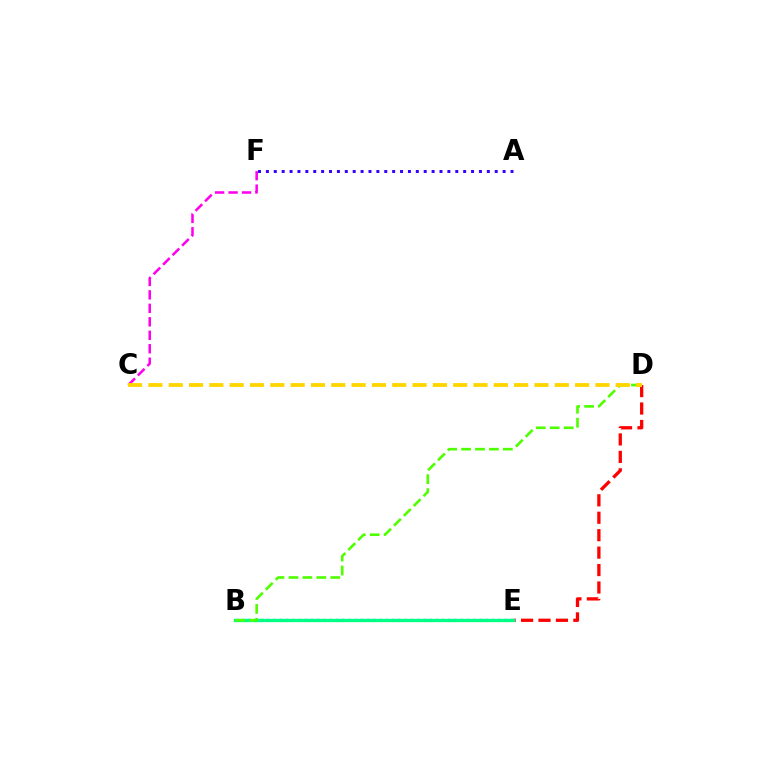{('D', 'E'): [{'color': '#ff0000', 'line_style': 'dashed', 'thickness': 2.37}], ('B', 'E'): [{'color': '#009eff', 'line_style': 'dotted', 'thickness': 1.7}, {'color': '#00ff86', 'line_style': 'solid', 'thickness': 2.41}], ('A', 'F'): [{'color': '#3700ff', 'line_style': 'dotted', 'thickness': 2.14}], ('C', 'F'): [{'color': '#ff00ed', 'line_style': 'dashed', 'thickness': 1.83}], ('B', 'D'): [{'color': '#4fff00', 'line_style': 'dashed', 'thickness': 1.89}], ('C', 'D'): [{'color': '#ffd500', 'line_style': 'dashed', 'thickness': 2.76}]}